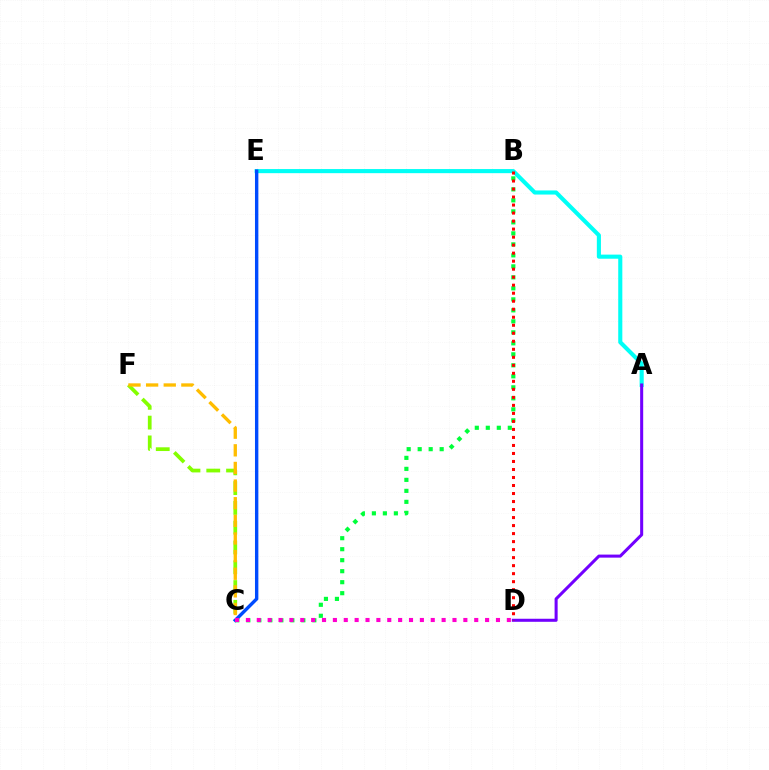{('C', 'F'): [{'color': '#84ff00', 'line_style': 'dashed', 'thickness': 2.69}, {'color': '#ffbd00', 'line_style': 'dashed', 'thickness': 2.4}], ('A', 'E'): [{'color': '#00fff6', 'line_style': 'solid', 'thickness': 2.95}], ('B', 'C'): [{'color': '#00ff39', 'line_style': 'dotted', 'thickness': 2.99}], ('C', 'E'): [{'color': '#004bff', 'line_style': 'solid', 'thickness': 2.44}], ('C', 'D'): [{'color': '#ff00cf', 'line_style': 'dotted', 'thickness': 2.95}], ('A', 'D'): [{'color': '#7200ff', 'line_style': 'solid', 'thickness': 2.19}], ('B', 'D'): [{'color': '#ff0000', 'line_style': 'dotted', 'thickness': 2.18}]}